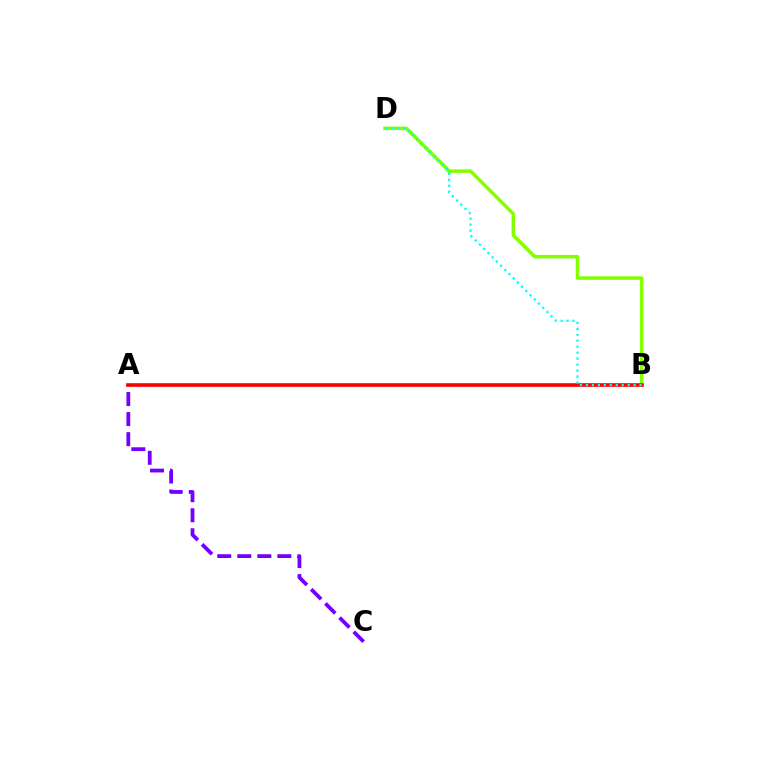{('B', 'D'): [{'color': '#84ff00', 'line_style': 'solid', 'thickness': 2.52}, {'color': '#00fff6', 'line_style': 'dotted', 'thickness': 1.62}], ('A', 'B'): [{'color': '#ff0000', 'line_style': 'solid', 'thickness': 2.6}], ('A', 'C'): [{'color': '#7200ff', 'line_style': 'dashed', 'thickness': 2.72}]}